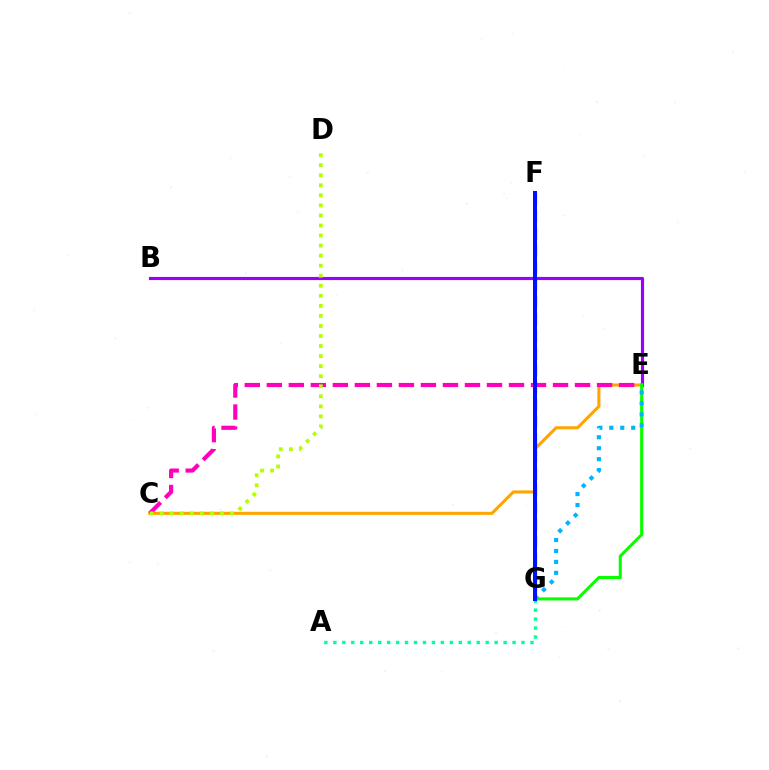{('B', 'E'): [{'color': '#9b00ff', 'line_style': 'solid', 'thickness': 2.26}], ('C', 'E'): [{'color': '#ffa500', 'line_style': 'solid', 'thickness': 2.22}, {'color': '#ff00bd', 'line_style': 'dashed', 'thickness': 2.99}], ('F', 'G'): [{'color': '#ff0000', 'line_style': 'dashed', 'thickness': 2.33}, {'color': '#0010ff', 'line_style': 'solid', 'thickness': 2.88}], ('E', 'G'): [{'color': '#08ff00', 'line_style': 'solid', 'thickness': 2.22}, {'color': '#00b5ff', 'line_style': 'dotted', 'thickness': 2.98}], ('A', 'G'): [{'color': '#00ff9d', 'line_style': 'dotted', 'thickness': 2.43}], ('C', 'D'): [{'color': '#b3ff00', 'line_style': 'dotted', 'thickness': 2.73}]}